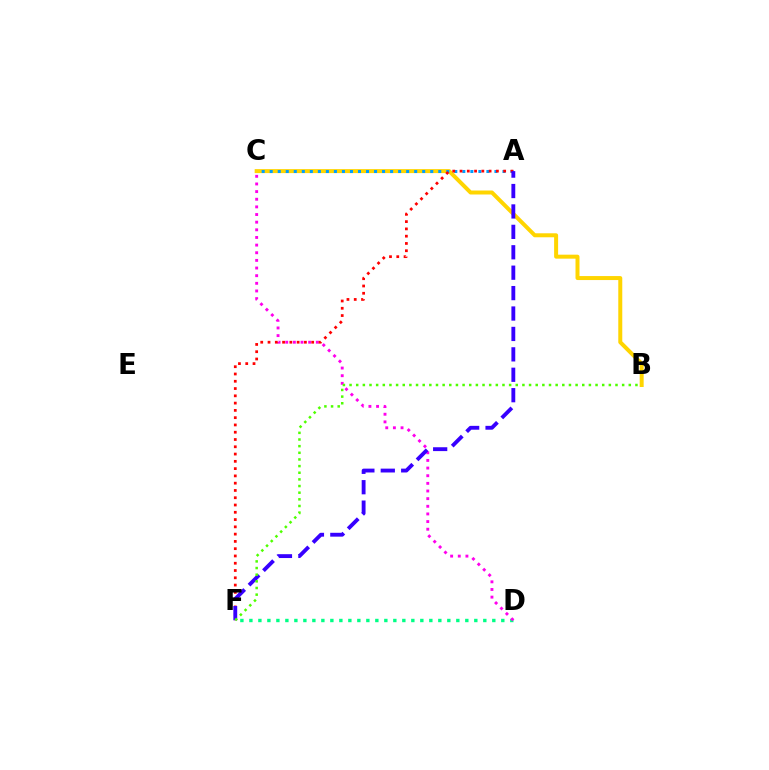{('B', 'C'): [{'color': '#ffd500', 'line_style': 'solid', 'thickness': 2.87}], ('D', 'F'): [{'color': '#00ff86', 'line_style': 'dotted', 'thickness': 2.44}], ('A', 'C'): [{'color': '#009eff', 'line_style': 'dotted', 'thickness': 2.18}], ('C', 'D'): [{'color': '#ff00ed', 'line_style': 'dotted', 'thickness': 2.08}], ('A', 'F'): [{'color': '#ff0000', 'line_style': 'dotted', 'thickness': 1.98}, {'color': '#3700ff', 'line_style': 'dashed', 'thickness': 2.77}], ('B', 'F'): [{'color': '#4fff00', 'line_style': 'dotted', 'thickness': 1.81}]}